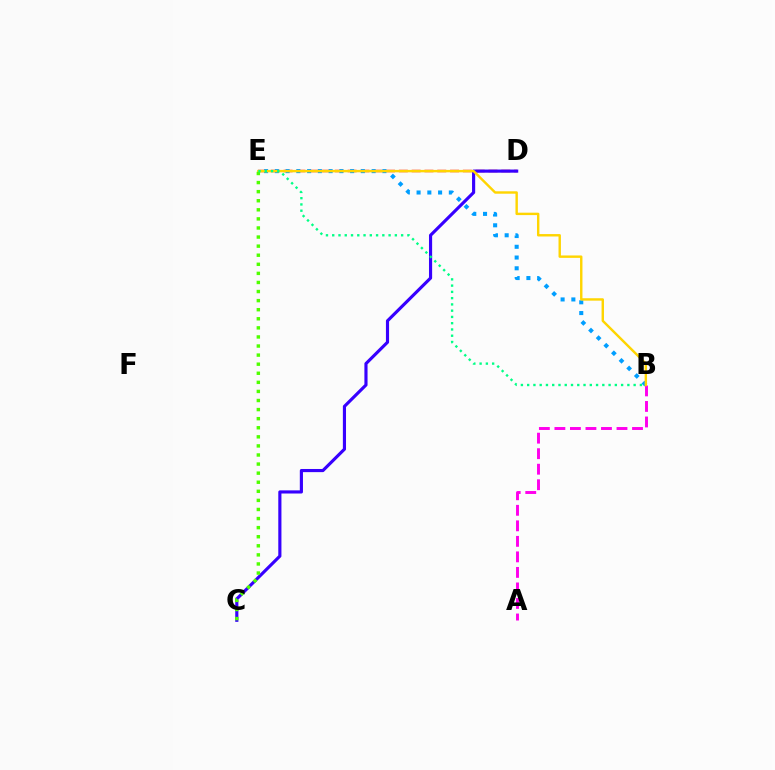{('D', 'E'): [{'color': '#ff0000', 'line_style': 'dashed', 'thickness': 1.74}], ('C', 'D'): [{'color': '#3700ff', 'line_style': 'solid', 'thickness': 2.26}], ('A', 'B'): [{'color': '#ff00ed', 'line_style': 'dashed', 'thickness': 2.11}], ('B', 'E'): [{'color': '#009eff', 'line_style': 'dotted', 'thickness': 2.92}, {'color': '#ffd500', 'line_style': 'solid', 'thickness': 1.74}, {'color': '#00ff86', 'line_style': 'dotted', 'thickness': 1.7}], ('C', 'E'): [{'color': '#4fff00', 'line_style': 'dotted', 'thickness': 2.47}]}